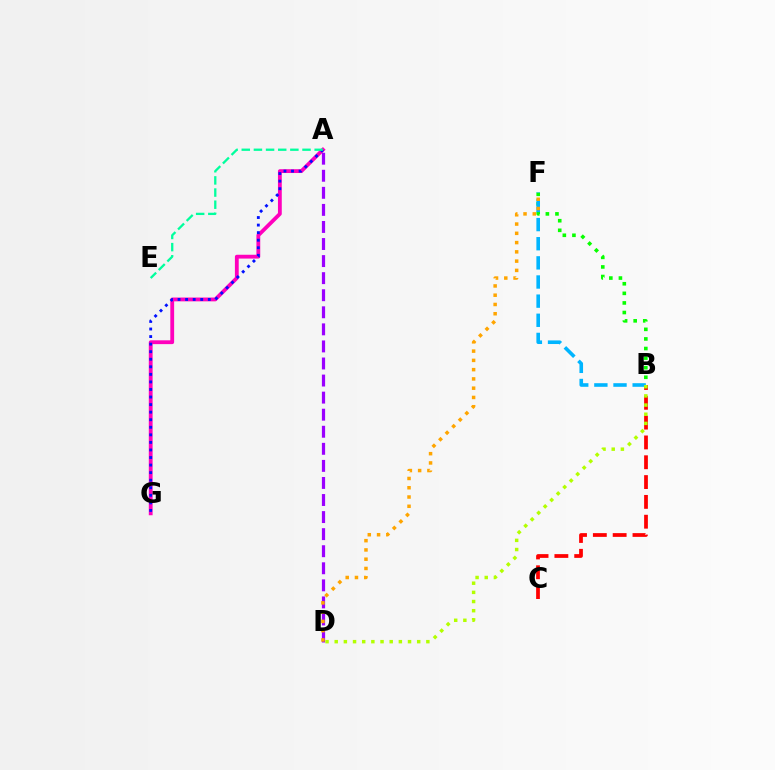{('A', 'D'): [{'color': '#9b00ff', 'line_style': 'dashed', 'thickness': 2.32}], ('B', 'C'): [{'color': '#ff0000', 'line_style': 'dashed', 'thickness': 2.69}], ('A', 'G'): [{'color': '#ff00bd', 'line_style': 'solid', 'thickness': 2.75}, {'color': '#0010ff', 'line_style': 'dotted', 'thickness': 2.05}], ('A', 'E'): [{'color': '#00ff9d', 'line_style': 'dashed', 'thickness': 1.65}], ('B', 'F'): [{'color': '#08ff00', 'line_style': 'dotted', 'thickness': 2.6}, {'color': '#00b5ff', 'line_style': 'dashed', 'thickness': 2.6}], ('D', 'F'): [{'color': '#ffa500', 'line_style': 'dotted', 'thickness': 2.52}], ('B', 'D'): [{'color': '#b3ff00', 'line_style': 'dotted', 'thickness': 2.49}]}